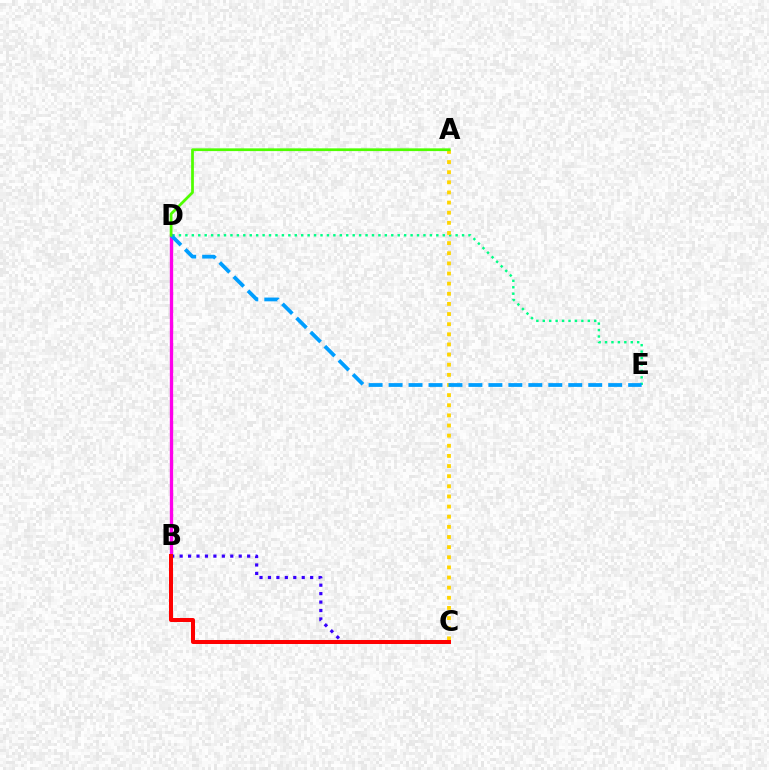{('D', 'E'): [{'color': '#00ff86', 'line_style': 'dotted', 'thickness': 1.75}, {'color': '#009eff', 'line_style': 'dashed', 'thickness': 2.71}], ('A', 'C'): [{'color': '#ffd500', 'line_style': 'dotted', 'thickness': 2.75}], ('B', 'D'): [{'color': '#ff00ed', 'line_style': 'solid', 'thickness': 2.39}], ('B', 'C'): [{'color': '#3700ff', 'line_style': 'dotted', 'thickness': 2.29}, {'color': '#ff0000', 'line_style': 'solid', 'thickness': 2.88}], ('A', 'D'): [{'color': '#4fff00', 'line_style': 'solid', 'thickness': 1.98}]}